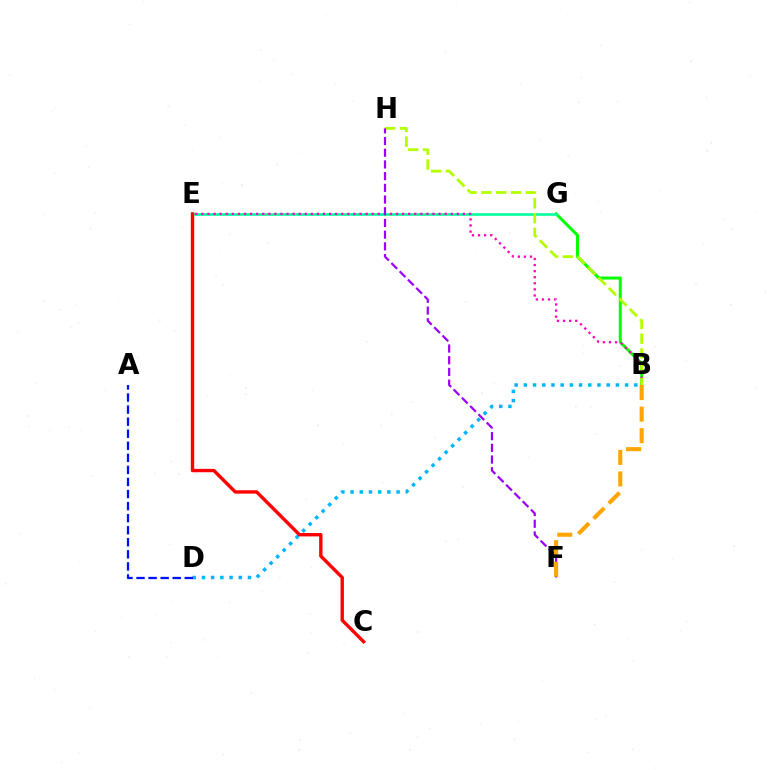{('B', 'G'): [{'color': '#08ff00', 'line_style': 'solid', 'thickness': 2.16}], ('E', 'G'): [{'color': '#00ff9d', 'line_style': 'solid', 'thickness': 1.86}], ('B', 'D'): [{'color': '#00b5ff', 'line_style': 'dotted', 'thickness': 2.5}], ('C', 'E'): [{'color': '#ff0000', 'line_style': 'solid', 'thickness': 2.43}], ('A', 'D'): [{'color': '#0010ff', 'line_style': 'dashed', 'thickness': 1.64}], ('B', 'E'): [{'color': '#ff00bd', 'line_style': 'dotted', 'thickness': 1.65}], ('B', 'H'): [{'color': '#b3ff00', 'line_style': 'dashed', 'thickness': 2.01}], ('F', 'H'): [{'color': '#9b00ff', 'line_style': 'dashed', 'thickness': 1.59}], ('B', 'F'): [{'color': '#ffa500', 'line_style': 'dashed', 'thickness': 2.93}]}